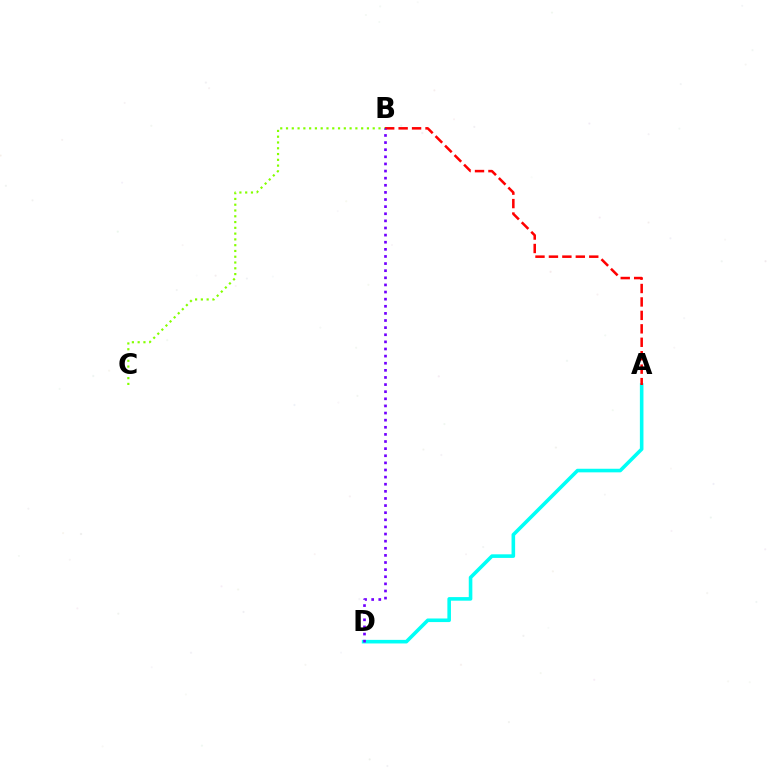{('A', 'D'): [{'color': '#00fff6', 'line_style': 'solid', 'thickness': 2.58}], ('A', 'B'): [{'color': '#ff0000', 'line_style': 'dashed', 'thickness': 1.83}], ('B', 'C'): [{'color': '#84ff00', 'line_style': 'dotted', 'thickness': 1.57}], ('B', 'D'): [{'color': '#7200ff', 'line_style': 'dotted', 'thickness': 1.93}]}